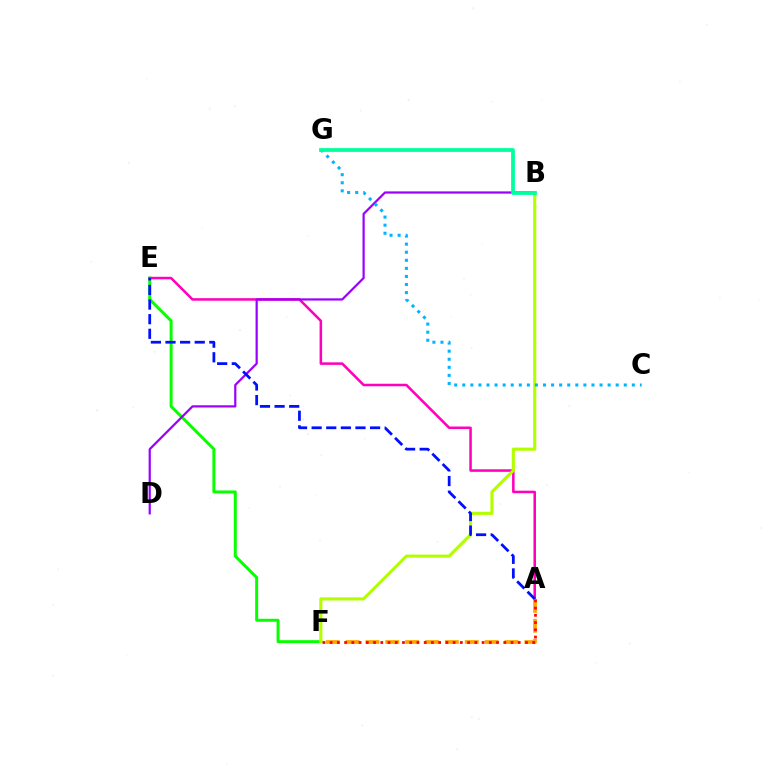{('E', 'F'): [{'color': '#08ff00', 'line_style': 'solid', 'thickness': 2.15}], ('A', 'E'): [{'color': '#ff00bd', 'line_style': 'solid', 'thickness': 1.82}, {'color': '#0010ff', 'line_style': 'dashed', 'thickness': 1.98}], ('A', 'F'): [{'color': '#ffa500', 'line_style': 'dashed', 'thickness': 2.7}, {'color': '#ff0000', 'line_style': 'dotted', 'thickness': 1.97}], ('B', 'D'): [{'color': '#9b00ff', 'line_style': 'solid', 'thickness': 1.59}], ('B', 'F'): [{'color': '#b3ff00', 'line_style': 'solid', 'thickness': 2.25}], ('C', 'G'): [{'color': '#00b5ff', 'line_style': 'dotted', 'thickness': 2.19}], ('B', 'G'): [{'color': '#00ff9d', 'line_style': 'solid', 'thickness': 2.7}]}